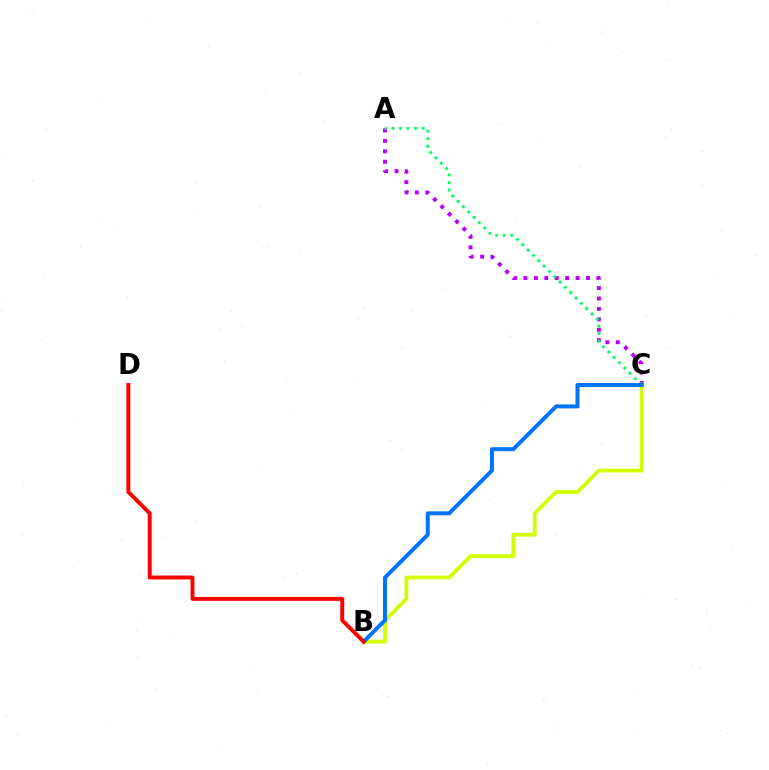{('A', 'C'): [{'color': '#b900ff', 'line_style': 'dotted', 'thickness': 2.84}, {'color': '#00ff5c', 'line_style': 'dotted', 'thickness': 2.04}], ('B', 'C'): [{'color': '#d1ff00', 'line_style': 'solid', 'thickness': 2.73}, {'color': '#0074ff', 'line_style': 'solid', 'thickness': 2.87}], ('B', 'D'): [{'color': '#ff0000', 'line_style': 'solid', 'thickness': 2.83}]}